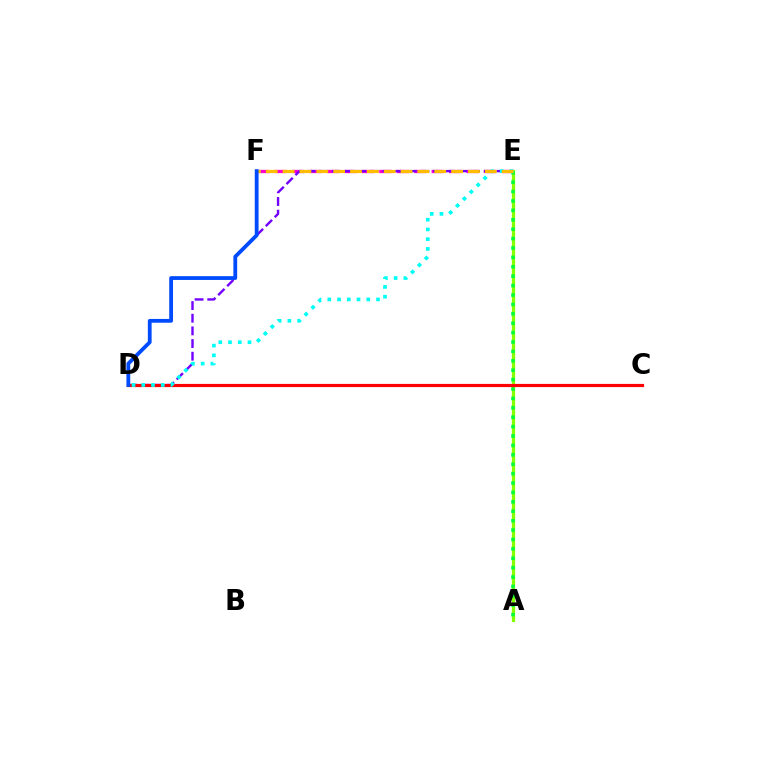{('E', 'F'): [{'color': '#ff00cf', 'line_style': 'dashed', 'thickness': 2.37}, {'color': '#ffbd00', 'line_style': 'dashed', 'thickness': 2.29}], ('D', 'E'): [{'color': '#7200ff', 'line_style': 'dashed', 'thickness': 1.72}, {'color': '#00fff6', 'line_style': 'dotted', 'thickness': 2.65}], ('A', 'E'): [{'color': '#84ff00', 'line_style': 'solid', 'thickness': 2.32}, {'color': '#00ff39', 'line_style': 'dotted', 'thickness': 2.55}], ('C', 'D'): [{'color': '#ff0000', 'line_style': 'solid', 'thickness': 2.29}], ('D', 'F'): [{'color': '#004bff', 'line_style': 'solid', 'thickness': 2.74}]}